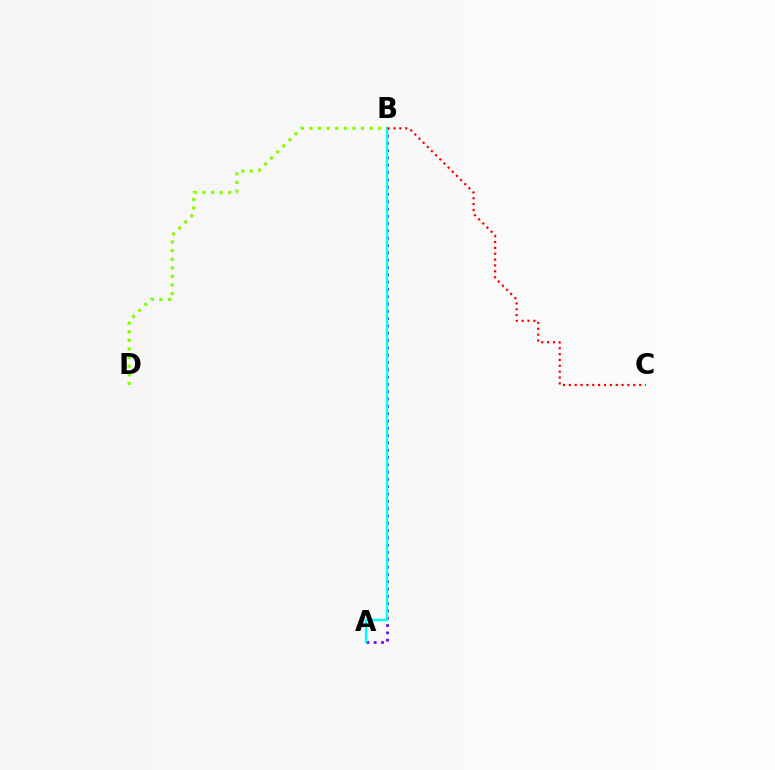{('A', 'B'): [{'color': '#7200ff', 'line_style': 'dotted', 'thickness': 1.99}, {'color': '#00fff6', 'line_style': 'solid', 'thickness': 1.7}], ('B', 'D'): [{'color': '#84ff00', 'line_style': 'dotted', 'thickness': 2.33}], ('B', 'C'): [{'color': '#ff0000', 'line_style': 'dotted', 'thickness': 1.59}]}